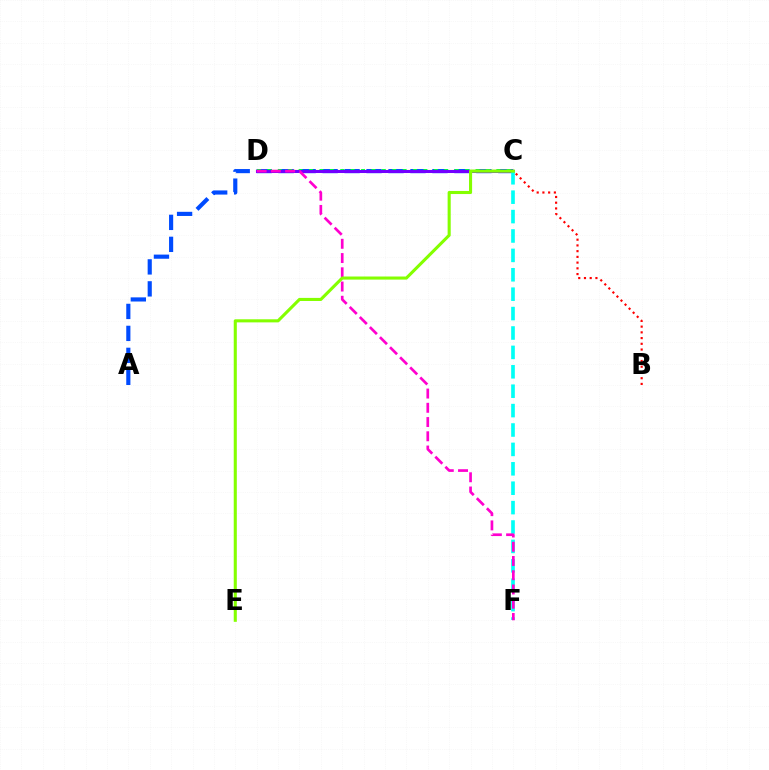{('C', 'D'): [{'color': '#ffbd00', 'line_style': 'solid', 'thickness': 1.54}, {'color': '#00ff39', 'line_style': 'dotted', 'thickness': 2.83}, {'color': '#7200ff', 'line_style': 'solid', 'thickness': 2.18}], ('A', 'C'): [{'color': '#004bff', 'line_style': 'dashed', 'thickness': 2.98}], ('B', 'C'): [{'color': '#ff0000', 'line_style': 'dotted', 'thickness': 1.56}], ('C', 'F'): [{'color': '#00fff6', 'line_style': 'dashed', 'thickness': 2.64}], ('D', 'F'): [{'color': '#ff00cf', 'line_style': 'dashed', 'thickness': 1.94}], ('C', 'E'): [{'color': '#84ff00', 'line_style': 'solid', 'thickness': 2.22}]}